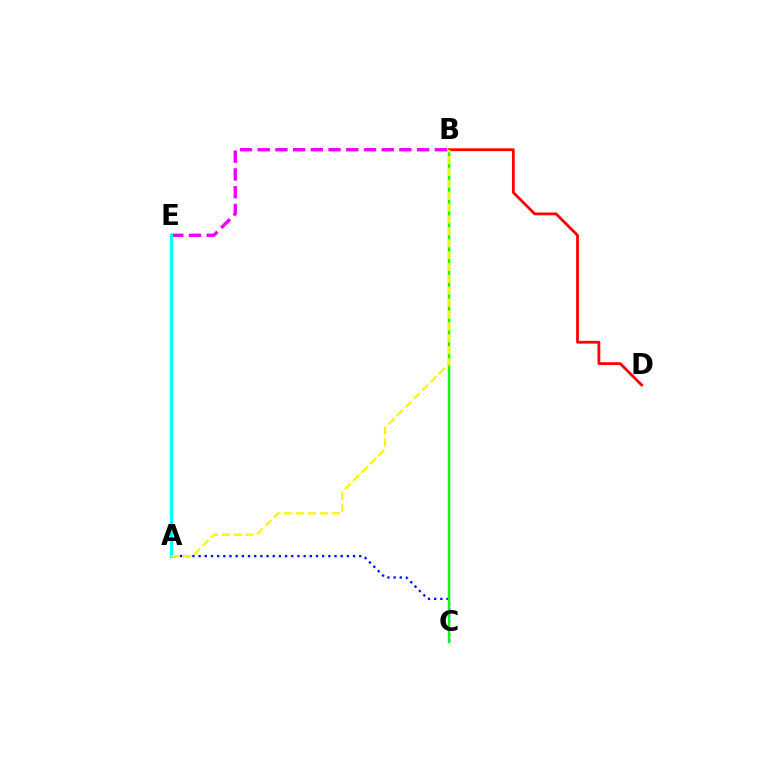{('A', 'C'): [{'color': '#0010ff', 'line_style': 'dotted', 'thickness': 1.68}], ('B', 'C'): [{'color': '#08ff00', 'line_style': 'solid', 'thickness': 1.76}], ('B', 'E'): [{'color': '#ee00ff', 'line_style': 'dashed', 'thickness': 2.41}], ('A', 'E'): [{'color': '#00fff6', 'line_style': 'solid', 'thickness': 2.26}], ('B', 'D'): [{'color': '#ff0000', 'line_style': 'solid', 'thickness': 1.99}], ('A', 'B'): [{'color': '#fcf500', 'line_style': 'dashed', 'thickness': 1.61}]}